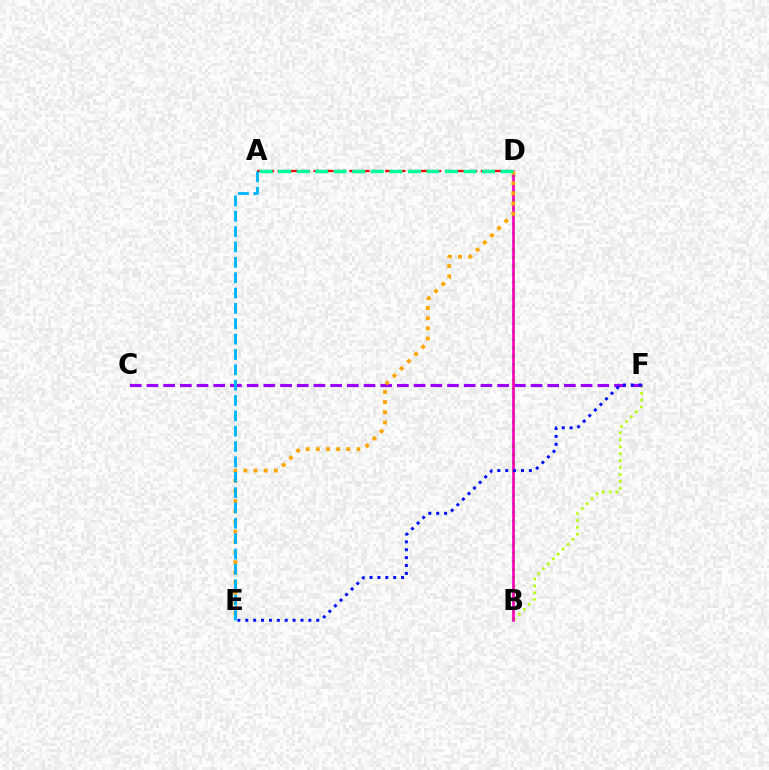{('B', 'F'): [{'color': '#b3ff00', 'line_style': 'dotted', 'thickness': 1.88}], ('C', 'F'): [{'color': '#9b00ff', 'line_style': 'dashed', 'thickness': 2.27}], ('B', 'D'): [{'color': '#08ff00', 'line_style': 'dotted', 'thickness': 2.23}, {'color': '#ff00bd', 'line_style': 'solid', 'thickness': 1.91}], ('D', 'E'): [{'color': '#ffa500', 'line_style': 'dotted', 'thickness': 2.76}], ('A', 'D'): [{'color': '#ff0000', 'line_style': 'dashed', 'thickness': 1.62}, {'color': '#00ff9d', 'line_style': 'dashed', 'thickness': 2.52}], ('A', 'E'): [{'color': '#00b5ff', 'line_style': 'dashed', 'thickness': 2.09}], ('E', 'F'): [{'color': '#0010ff', 'line_style': 'dotted', 'thickness': 2.14}]}